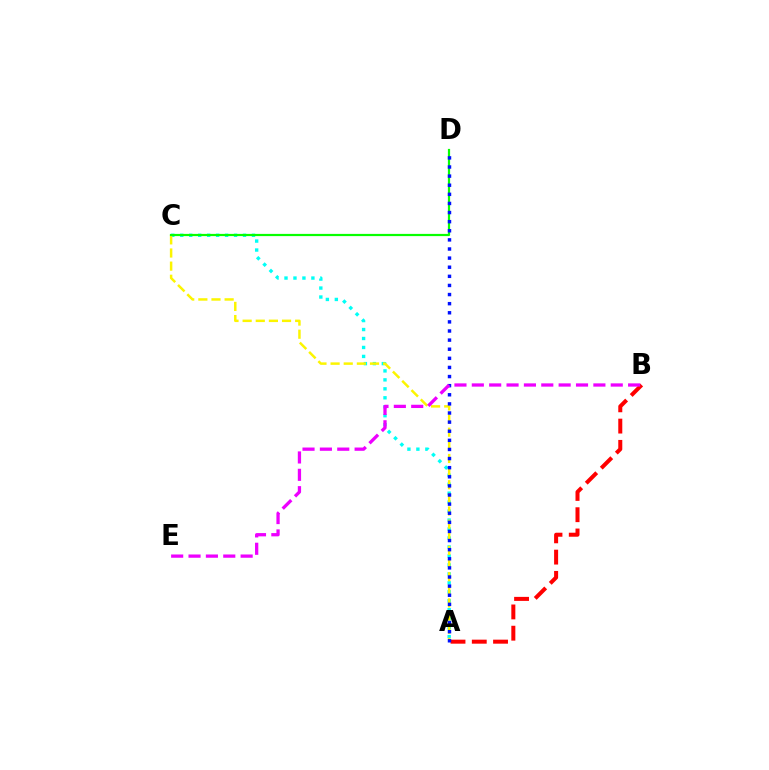{('A', 'C'): [{'color': '#00fff6', 'line_style': 'dotted', 'thickness': 2.44}, {'color': '#fcf500', 'line_style': 'dashed', 'thickness': 1.78}], ('A', 'B'): [{'color': '#ff0000', 'line_style': 'dashed', 'thickness': 2.89}], ('C', 'D'): [{'color': '#08ff00', 'line_style': 'solid', 'thickness': 1.59}], ('A', 'D'): [{'color': '#0010ff', 'line_style': 'dotted', 'thickness': 2.48}], ('B', 'E'): [{'color': '#ee00ff', 'line_style': 'dashed', 'thickness': 2.36}]}